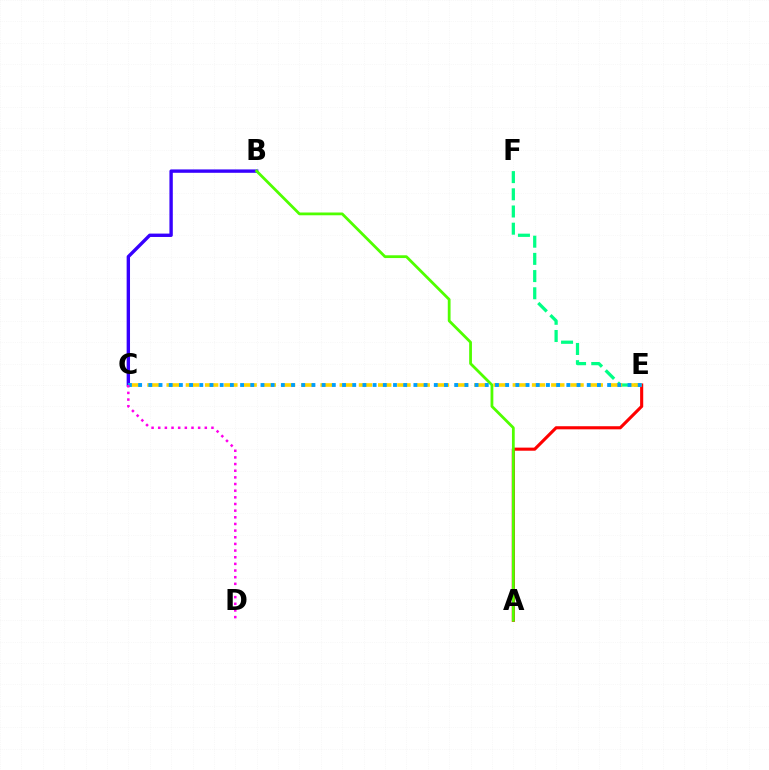{('B', 'C'): [{'color': '#3700ff', 'line_style': 'solid', 'thickness': 2.43}], ('A', 'E'): [{'color': '#ff0000', 'line_style': 'solid', 'thickness': 2.23}], ('A', 'B'): [{'color': '#4fff00', 'line_style': 'solid', 'thickness': 2.0}], ('E', 'F'): [{'color': '#00ff86', 'line_style': 'dashed', 'thickness': 2.34}], ('C', 'E'): [{'color': '#ffd500', 'line_style': 'dashed', 'thickness': 2.61}, {'color': '#009eff', 'line_style': 'dotted', 'thickness': 2.77}], ('C', 'D'): [{'color': '#ff00ed', 'line_style': 'dotted', 'thickness': 1.81}]}